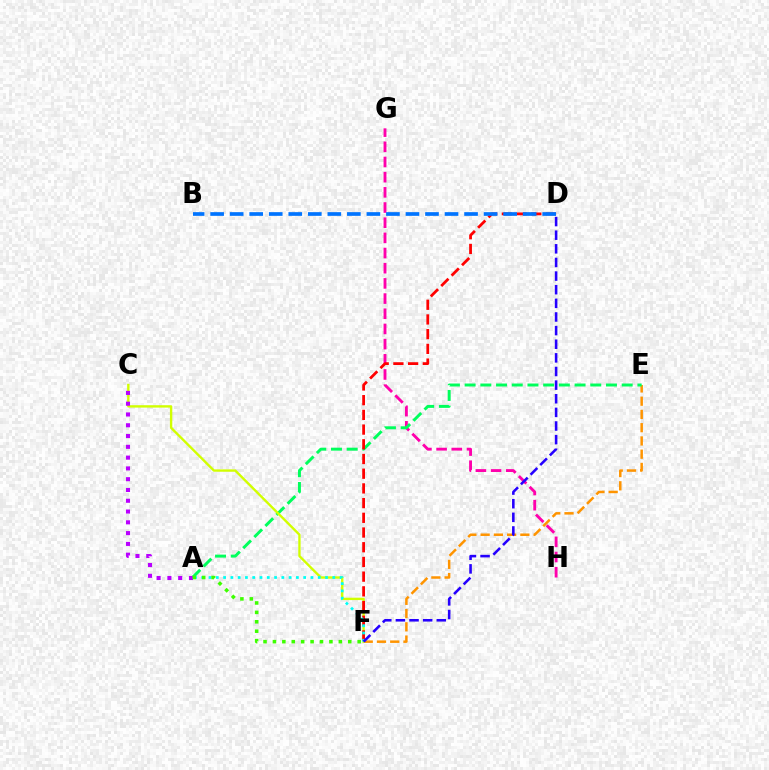{('G', 'H'): [{'color': '#ff00ac', 'line_style': 'dashed', 'thickness': 2.06}], ('E', 'F'): [{'color': '#ff9400', 'line_style': 'dashed', 'thickness': 1.8}], ('A', 'E'): [{'color': '#00ff5c', 'line_style': 'dashed', 'thickness': 2.13}], ('C', 'F'): [{'color': '#d1ff00', 'line_style': 'solid', 'thickness': 1.71}], ('D', 'F'): [{'color': '#ff0000', 'line_style': 'dashed', 'thickness': 2.0}, {'color': '#2500ff', 'line_style': 'dashed', 'thickness': 1.85}], ('A', 'F'): [{'color': '#00fff6', 'line_style': 'dotted', 'thickness': 1.98}, {'color': '#3dff00', 'line_style': 'dotted', 'thickness': 2.56}], ('B', 'D'): [{'color': '#0074ff', 'line_style': 'dashed', 'thickness': 2.65}], ('A', 'C'): [{'color': '#b900ff', 'line_style': 'dotted', 'thickness': 2.93}]}